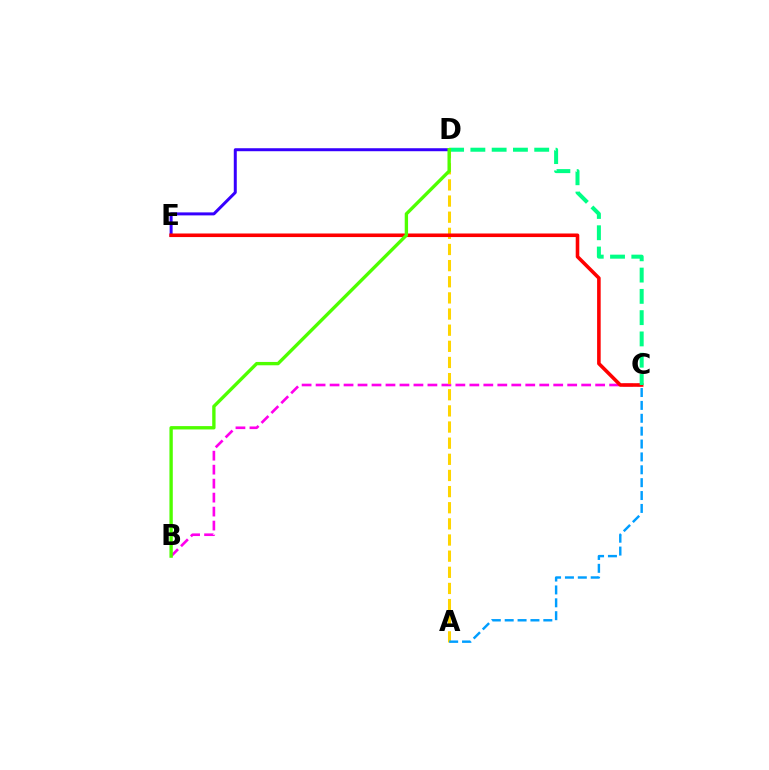{('B', 'C'): [{'color': '#ff00ed', 'line_style': 'dashed', 'thickness': 1.9}], ('D', 'E'): [{'color': '#3700ff', 'line_style': 'solid', 'thickness': 2.16}], ('A', 'D'): [{'color': '#ffd500', 'line_style': 'dashed', 'thickness': 2.19}], ('C', 'E'): [{'color': '#ff0000', 'line_style': 'solid', 'thickness': 2.58}], ('A', 'C'): [{'color': '#009eff', 'line_style': 'dashed', 'thickness': 1.75}], ('C', 'D'): [{'color': '#00ff86', 'line_style': 'dashed', 'thickness': 2.89}], ('B', 'D'): [{'color': '#4fff00', 'line_style': 'solid', 'thickness': 2.41}]}